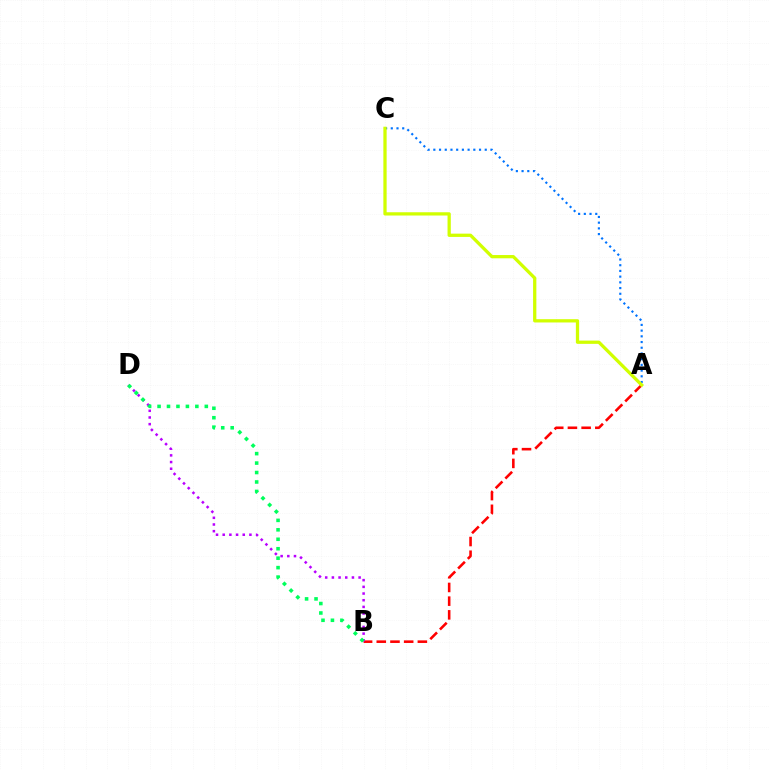{('A', 'C'): [{'color': '#0074ff', 'line_style': 'dotted', 'thickness': 1.55}, {'color': '#d1ff00', 'line_style': 'solid', 'thickness': 2.36}], ('A', 'B'): [{'color': '#ff0000', 'line_style': 'dashed', 'thickness': 1.86}], ('B', 'D'): [{'color': '#b900ff', 'line_style': 'dotted', 'thickness': 1.81}, {'color': '#00ff5c', 'line_style': 'dotted', 'thickness': 2.57}]}